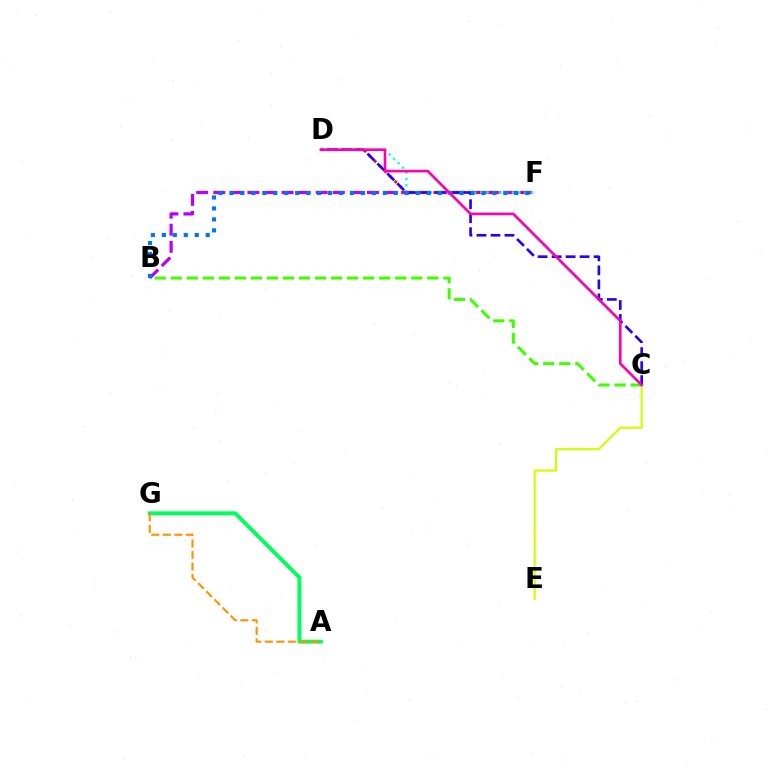{('B', 'F'): [{'color': '#b900ff', 'line_style': 'dashed', 'thickness': 2.32}, {'color': '#0074ff', 'line_style': 'dotted', 'thickness': 2.98}], ('D', 'F'): [{'color': '#ff0000', 'line_style': 'dotted', 'thickness': 1.97}, {'color': '#00fff6', 'line_style': 'dotted', 'thickness': 1.72}], ('A', 'G'): [{'color': '#00ff5c', 'line_style': 'solid', 'thickness': 2.85}, {'color': '#ff9400', 'line_style': 'dashed', 'thickness': 1.56}], ('C', 'D'): [{'color': '#2500ff', 'line_style': 'dashed', 'thickness': 1.9}, {'color': '#ff00ac', 'line_style': 'solid', 'thickness': 1.9}], ('B', 'C'): [{'color': '#3dff00', 'line_style': 'dashed', 'thickness': 2.18}], ('C', 'E'): [{'color': '#d1ff00', 'line_style': 'solid', 'thickness': 1.56}]}